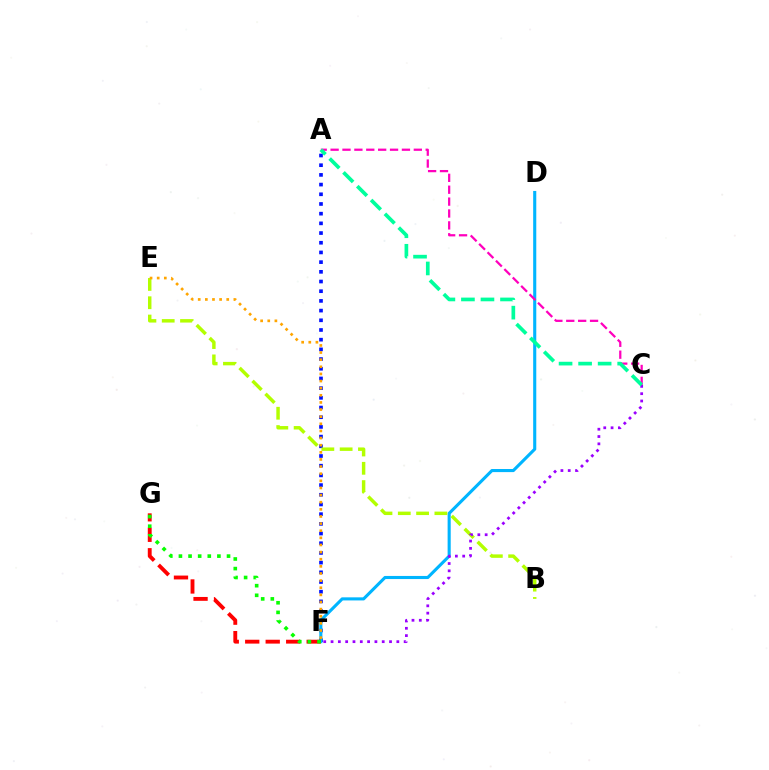{('A', 'F'): [{'color': '#0010ff', 'line_style': 'dotted', 'thickness': 2.63}], ('D', 'F'): [{'color': '#00b5ff', 'line_style': 'solid', 'thickness': 2.23}], ('F', 'G'): [{'color': '#ff0000', 'line_style': 'dashed', 'thickness': 2.78}, {'color': '#08ff00', 'line_style': 'dotted', 'thickness': 2.61}], ('B', 'E'): [{'color': '#b3ff00', 'line_style': 'dashed', 'thickness': 2.49}], ('C', 'F'): [{'color': '#9b00ff', 'line_style': 'dotted', 'thickness': 1.99}], ('A', 'C'): [{'color': '#ff00bd', 'line_style': 'dashed', 'thickness': 1.62}, {'color': '#00ff9d', 'line_style': 'dashed', 'thickness': 2.65}], ('E', 'F'): [{'color': '#ffa500', 'line_style': 'dotted', 'thickness': 1.94}]}